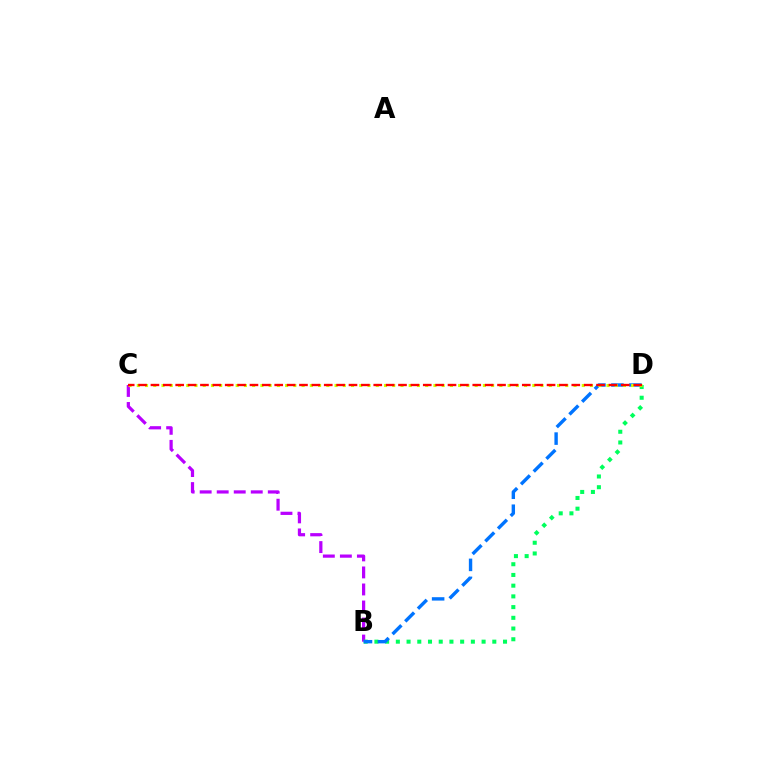{('B', 'C'): [{'color': '#b900ff', 'line_style': 'dashed', 'thickness': 2.31}], ('B', 'D'): [{'color': '#00ff5c', 'line_style': 'dotted', 'thickness': 2.91}, {'color': '#0074ff', 'line_style': 'dashed', 'thickness': 2.44}], ('C', 'D'): [{'color': '#d1ff00', 'line_style': 'dotted', 'thickness': 2.24}, {'color': '#ff0000', 'line_style': 'dashed', 'thickness': 1.68}]}